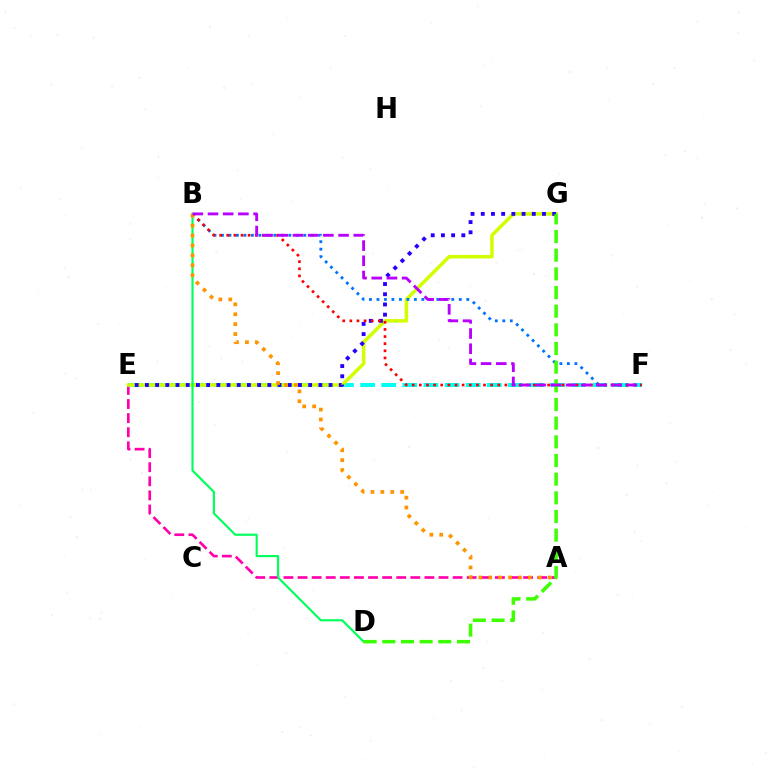{('A', 'E'): [{'color': '#ff00ac', 'line_style': 'dashed', 'thickness': 1.91}], ('E', 'F'): [{'color': '#00fff6', 'line_style': 'dashed', 'thickness': 2.87}], ('E', 'G'): [{'color': '#d1ff00', 'line_style': 'solid', 'thickness': 2.53}, {'color': '#2500ff', 'line_style': 'dotted', 'thickness': 2.77}], ('B', 'F'): [{'color': '#0074ff', 'line_style': 'dotted', 'thickness': 2.03}, {'color': '#ff0000', 'line_style': 'dotted', 'thickness': 1.94}, {'color': '#b900ff', 'line_style': 'dashed', 'thickness': 2.06}], ('B', 'D'): [{'color': '#00ff5c', 'line_style': 'solid', 'thickness': 1.55}], ('D', 'G'): [{'color': '#3dff00', 'line_style': 'dashed', 'thickness': 2.54}], ('A', 'B'): [{'color': '#ff9400', 'line_style': 'dotted', 'thickness': 2.69}]}